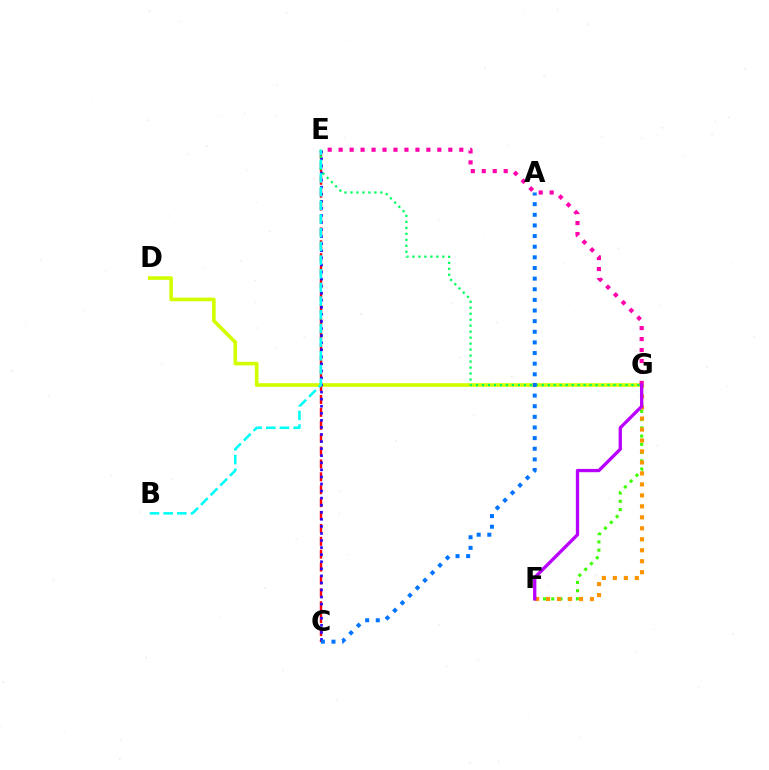{('F', 'G'): [{'color': '#3dff00', 'line_style': 'dotted', 'thickness': 2.24}, {'color': '#ff9400', 'line_style': 'dotted', 'thickness': 2.98}, {'color': '#b900ff', 'line_style': 'solid', 'thickness': 2.37}], ('C', 'E'): [{'color': '#ff0000', 'line_style': 'dashed', 'thickness': 1.75}, {'color': '#2500ff', 'line_style': 'dotted', 'thickness': 1.92}], ('D', 'G'): [{'color': '#d1ff00', 'line_style': 'solid', 'thickness': 2.62}], ('E', 'G'): [{'color': '#00ff5c', 'line_style': 'dotted', 'thickness': 1.62}, {'color': '#ff00ac', 'line_style': 'dotted', 'thickness': 2.98}], ('B', 'E'): [{'color': '#00fff6', 'line_style': 'dashed', 'thickness': 1.86}], ('A', 'C'): [{'color': '#0074ff', 'line_style': 'dotted', 'thickness': 2.89}]}